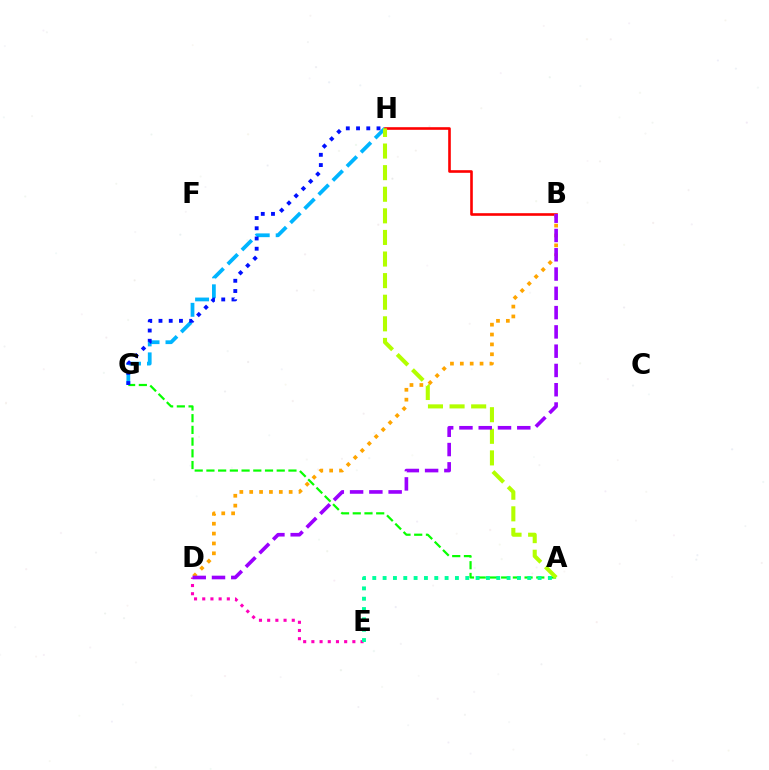{('G', 'H'): [{'color': '#00b5ff', 'line_style': 'dashed', 'thickness': 2.71}, {'color': '#0010ff', 'line_style': 'dotted', 'thickness': 2.78}], ('A', 'G'): [{'color': '#08ff00', 'line_style': 'dashed', 'thickness': 1.59}], ('D', 'E'): [{'color': '#ff00bd', 'line_style': 'dotted', 'thickness': 2.23}], ('B', 'H'): [{'color': '#ff0000', 'line_style': 'solid', 'thickness': 1.88}], ('A', 'E'): [{'color': '#00ff9d', 'line_style': 'dotted', 'thickness': 2.81}], ('A', 'H'): [{'color': '#b3ff00', 'line_style': 'dashed', 'thickness': 2.93}], ('B', 'D'): [{'color': '#ffa500', 'line_style': 'dotted', 'thickness': 2.68}, {'color': '#9b00ff', 'line_style': 'dashed', 'thickness': 2.62}]}